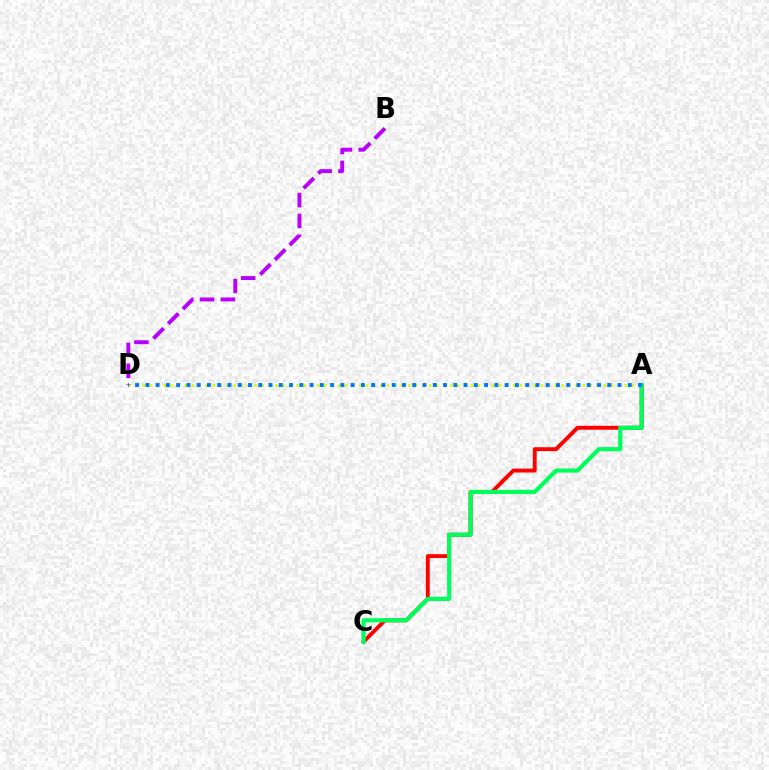{('A', 'C'): [{'color': '#ff0000', 'line_style': 'solid', 'thickness': 2.81}, {'color': '#00ff5c', 'line_style': 'solid', 'thickness': 3.0}], ('A', 'D'): [{'color': '#d1ff00', 'line_style': 'dotted', 'thickness': 1.9}, {'color': '#0074ff', 'line_style': 'dotted', 'thickness': 2.79}], ('B', 'D'): [{'color': '#b900ff', 'line_style': 'dashed', 'thickness': 2.83}]}